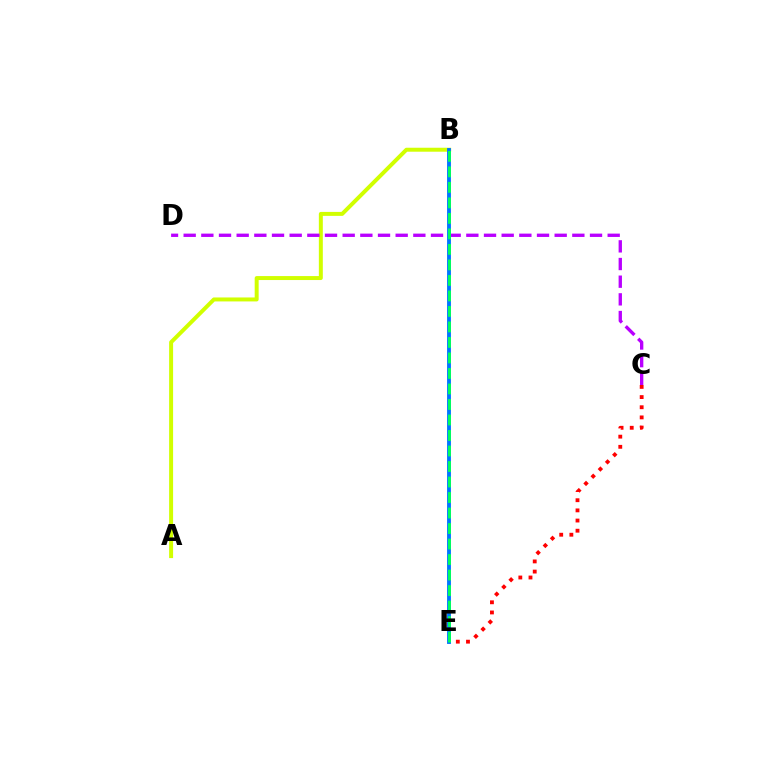{('A', 'B'): [{'color': '#d1ff00', 'line_style': 'solid', 'thickness': 2.86}], ('C', 'E'): [{'color': '#ff0000', 'line_style': 'dotted', 'thickness': 2.76}], ('B', 'E'): [{'color': '#0074ff', 'line_style': 'solid', 'thickness': 2.78}, {'color': '#00ff5c', 'line_style': 'dashed', 'thickness': 2.11}], ('C', 'D'): [{'color': '#b900ff', 'line_style': 'dashed', 'thickness': 2.4}]}